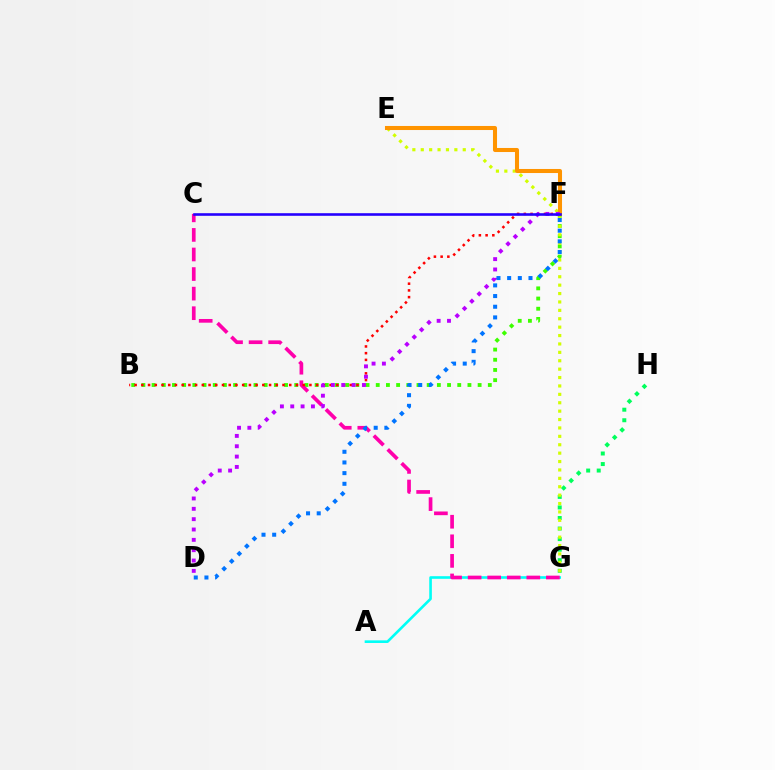{('B', 'F'): [{'color': '#3dff00', 'line_style': 'dotted', 'thickness': 2.77}, {'color': '#ff0000', 'line_style': 'dotted', 'thickness': 1.83}], ('A', 'G'): [{'color': '#00fff6', 'line_style': 'solid', 'thickness': 1.89}], ('G', 'H'): [{'color': '#00ff5c', 'line_style': 'dotted', 'thickness': 2.87}], ('E', 'G'): [{'color': '#d1ff00', 'line_style': 'dotted', 'thickness': 2.28}], ('C', 'G'): [{'color': '#ff00ac', 'line_style': 'dashed', 'thickness': 2.66}], ('E', 'F'): [{'color': '#ff9400', 'line_style': 'solid', 'thickness': 2.92}], ('D', 'F'): [{'color': '#b900ff', 'line_style': 'dotted', 'thickness': 2.81}, {'color': '#0074ff', 'line_style': 'dotted', 'thickness': 2.9}], ('C', 'F'): [{'color': '#2500ff', 'line_style': 'solid', 'thickness': 1.87}]}